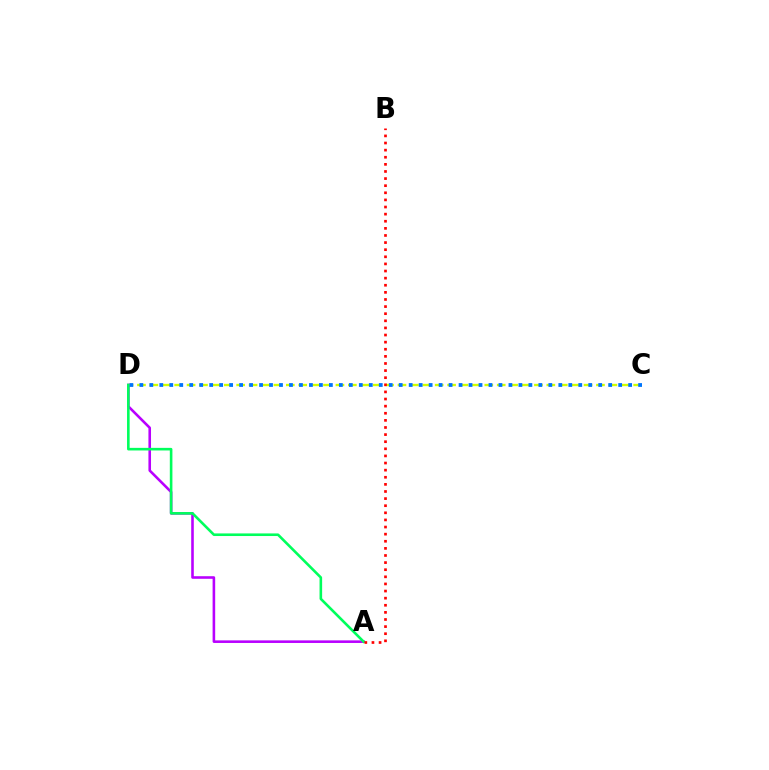{('A', 'D'): [{'color': '#b900ff', 'line_style': 'solid', 'thickness': 1.86}, {'color': '#00ff5c', 'line_style': 'solid', 'thickness': 1.88}], ('C', 'D'): [{'color': '#d1ff00', 'line_style': 'dashed', 'thickness': 1.69}, {'color': '#0074ff', 'line_style': 'dotted', 'thickness': 2.71}], ('A', 'B'): [{'color': '#ff0000', 'line_style': 'dotted', 'thickness': 1.93}]}